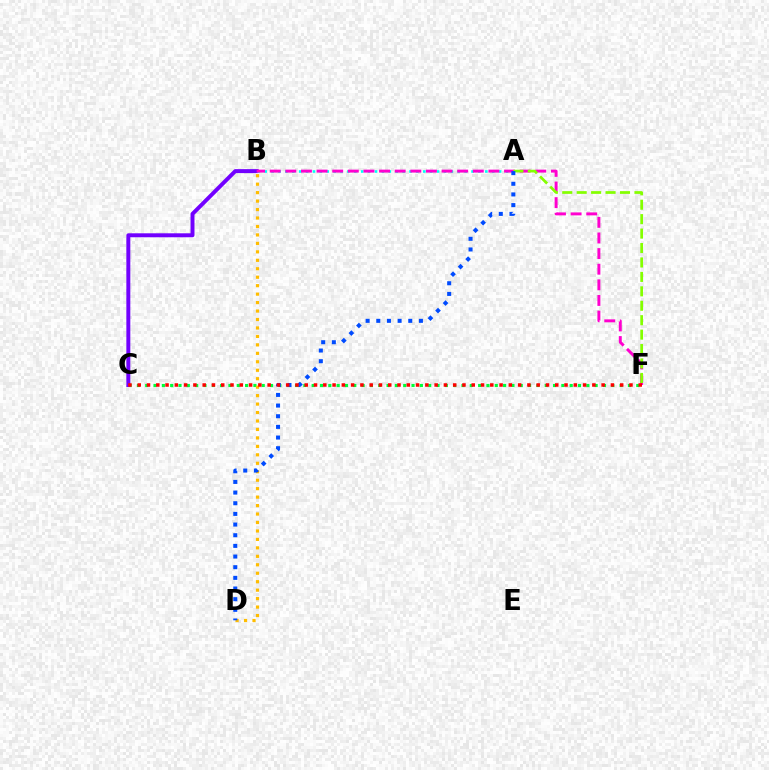{('C', 'F'): [{'color': '#00ff39', 'line_style': 'dotted', 'thickness': 2.26}, {'color': '#ff0000', 'line_style': 'dotted', 'thickness': 2.52}], ('B', 'C'): [{'color': '#7200ff', 'line_style': 'solid', 'thickness': 2.85}], ('A', 'B'): [{'color': '#00fff6', 'line_style': 'dotted', 'thickness': 1.87}], ('B', 'F'): [{'color': '#ff00cf', 'line_style': 'dashed', 'thickness': 2.12}], ('A', 'F'): [{'color': '#84ff00', 'line_style': 'dashed', 'thickness': 1.96}], ('B', 'D'): [{'color': '#ffbd00', 'line_style': 'dotted', 'thickness': 2.3}], ('A', 'D'): [{'color': '#004bff', 'line_style': 'dotted', 'thickness': 2.9}]}